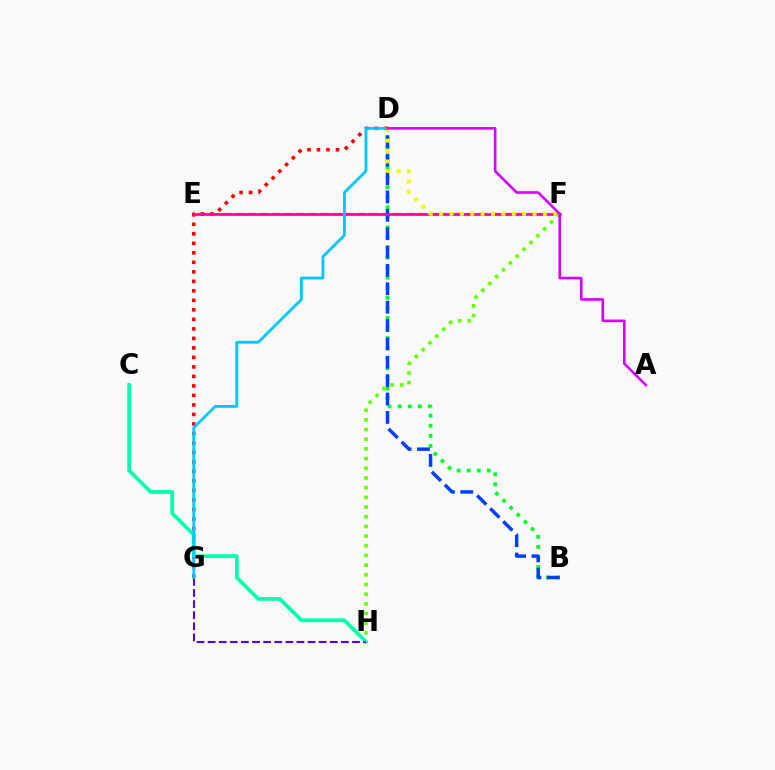{('D', 'G'): [{'color': '#ff0000', 'line_style': 'dotted', 'thickness': 2.58}, {'color': '#00c7ff', 'line_style': 'solid', 'thickness': 2.03}], ('E', 'F'): [{'color': '#ff8800', 'line_style': 'dashed', 'thickness': 1.65}, {'color': '#ff00a0', 'line_style': 'solid', 'thickness': 1.93}], ('B', 'D'): [{'color': '#00ff27', 'line_style': 'dotted', 'thickness': 2.73}, {'color': '#003fff', 'line_style': 'dashed', 'thickness': 2.5}], ('C', 'H'): [{'color': '#00ffaf', 'line_style': 'solid', 'thickness': 2.69}], ('G', 'H'): [{'color': '#4f00ff', 'line_style': 'dashed', 'thickness': 1.51}], ('D', 'F'): [{'color': '#eeff00', 'line_style': 'dotted', 'thickness': 2.82}], ('F', 'H'): [{'color': '#66ff00', 'line_style': 'dotted', 'thickness': 2.63}], ('A', 'D'): [{'color': '#d600ff', 'line_style': 'solid', 'thickness': 1.88}]}